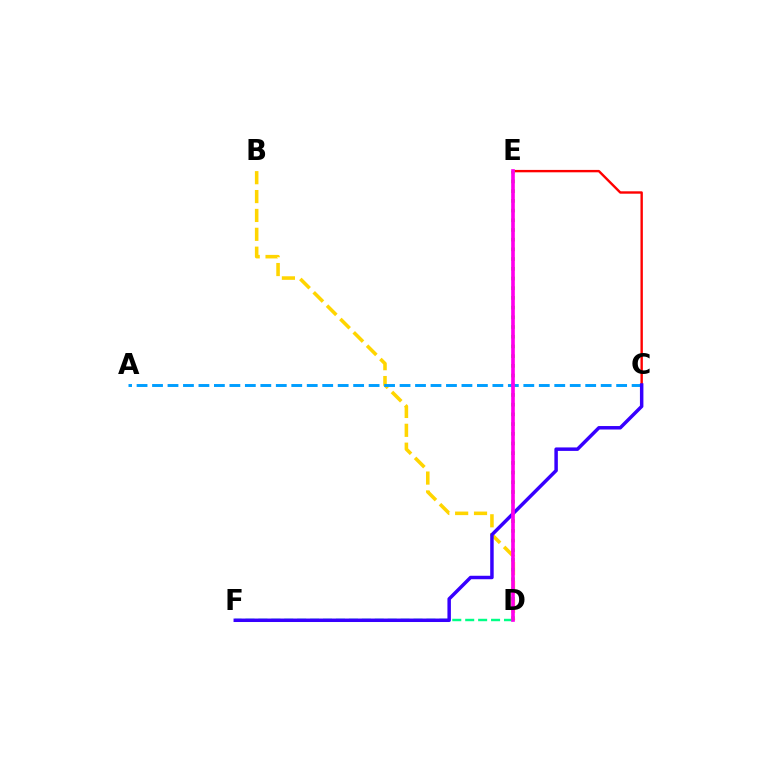{('D', 'F'): [{'color': '#00ff86', 'line_style': 'dashed', 'thickness': 1.76}], ('C', 'E'): [{'color': '#ff0000', 'line_style': 'solid', 'thickness': 1.72}], ('B', 'D'): [{'color': '#ffd500', 'line_style': 'dashed', 'thickness': 2.56}], ('D', 'E'): [{'color': '#4fff00', 'line_style': 'dotted', 'thickness': 2.64}, {'color': '#ff00ed', 'line_style': 'solid', 'thickness': 2.63}], ('A', 'C'): [{'color': '#009eff', 'line_style': 'dashed', 'thickness': 2.1}], ('C', 'F'): [{'color': '#3700ff', 'line_style': 'solid', 'thickness': 2.5}]}